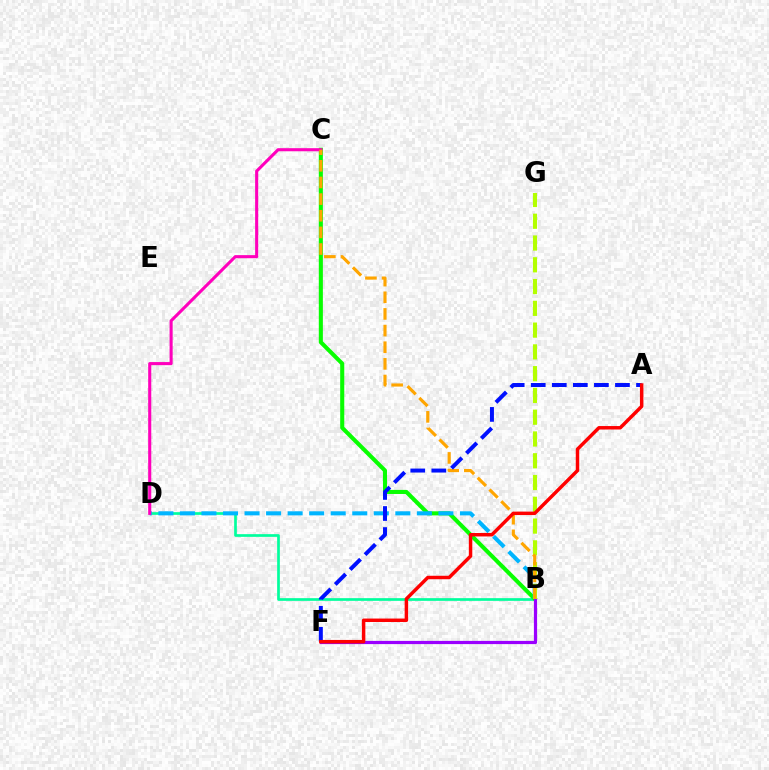{('B', 'D'): [{'color': '#00ff9d', 'line_style': 'solid', 'thickness': 1.93}, {'color': '#00b5ff', 'line_style': 'dashed', 'thickness': 2.93}], ('B', 'C'): [{'color': '#08ff00', 'line_style': 'solid', 'thickness': 2.93}, {'color': '#ffa500', 'line_style': 'dashed', 'thickness': 2.26}], ('B', 'F'): [{'color': '#9b00ff', 'line_style': 'solid', 'thickness': 2.3}], ('C', 'D'): [{'color': '#ff00bd', 'line_style': 'solid', 'thickness': 2.22}], ('B', 'G'): [{'color': '#b3ff00', 'line_style': 'dashed', 'thickness': 2.96}], ('A', 'F'): [{'color': '#0010ff', 'line_style': 'dashed', 'thickness': 2.86}, {'color': '#ff0000', 'line_style': 'solid', 'thickness': 2.49}]}